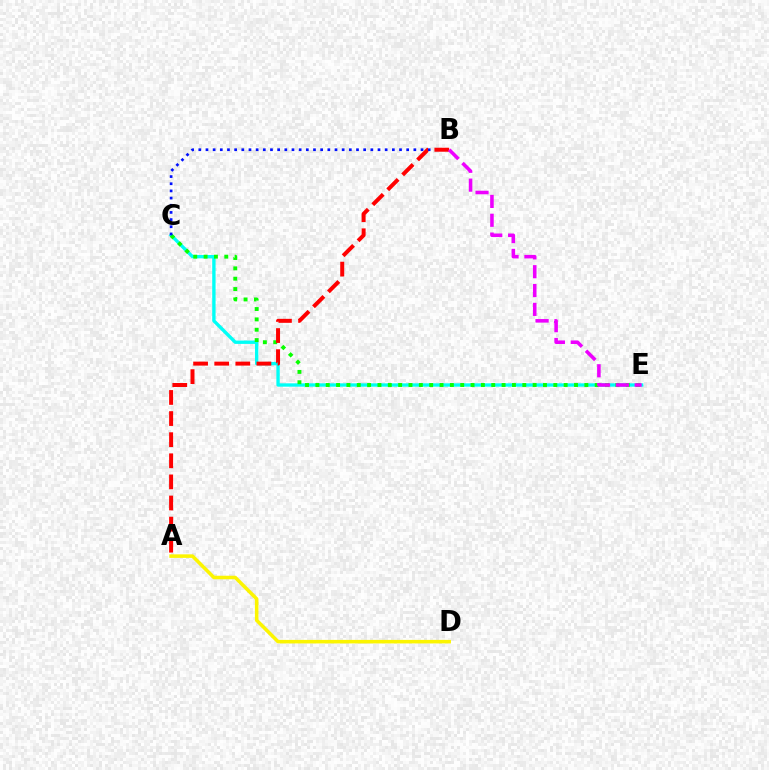{('C', 'E'): [{'color': '#00fff6', 'line_style': 'solid', 'thickness': 2.41}, {'color': '#08ff00', 'line_style': 'dotted', 'thickness': 2.81}], ('A', 'D'): [{'color': '#fcf500', 'line_style': 'solid', 'thickness': 2.55}], ('B', 'C'): [{'color': '#0010ff', 'line_style': 'dotted', 'thickness': 1.95}], ('A', 'B'): [{'color': '#ff0000', 'line_style': 'dashed', 'thickness': 2.87}], ('B', 'E'): [{'color': '#ee00ff', 'line_style': 'dashed', 'thickness': 2.56}]}